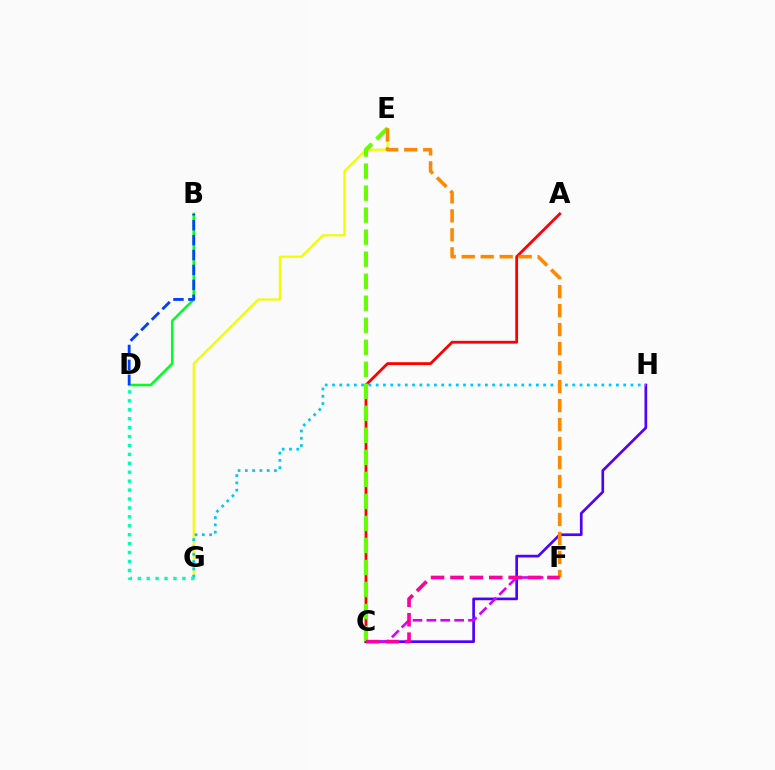{('A', 'C'): [{'color': '#ff0000', 'line_style': 'solid', 'thickness': 2.01}], ('C', 'H'): [{'color': '#4f00ff', 'line_style': 'solid', 'thickness': 1.93}], ('E', 'G'): [{'color': '#eeff00', 'line_style': 'solid', 'thickness': 1.58}], ('G', 'H'): [{'color': '#00c7ff', 'line_style': 'dotted', 'thickness': 1.98}], ('C', 'F'): [{'color': '#d600ff', 'line_style': 'dashed', 'thickness': 1.88}, {'color': '#ff00a0', 'line_style': 'dashed', 'thickness': 2.64}], ('C', 'E'): [{'color': '#66ff00', 'line_style': 'dashed', 'thickness': 2.99}], ('E', 'F'): [{'color': '#ff8800', 'line_style': 'dashed', 'thickness': 2.58}], ('B', 'D'): [{'color': '#00ff27', 'line_style': 'solid', 'thickness': 1.84}, {'color': '#003fff', 'line_style': 'dashed', 'thickness': 2.03}], ('D', 'G'): [{'color': '#00ffaf', 'line_style': 'dotted', 'thickness': 2.43}]}